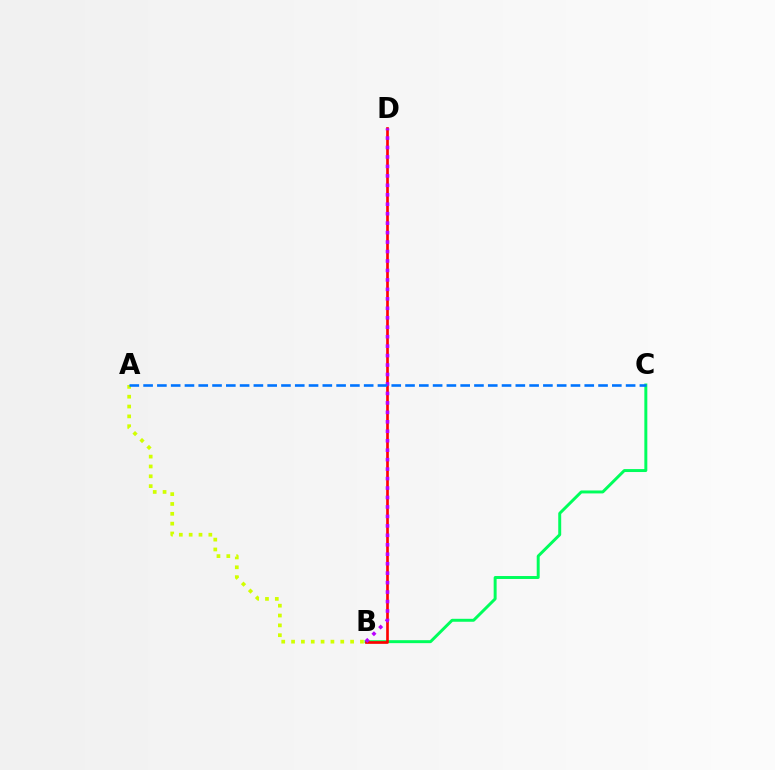{('B', 'C'): [{'color': '#00ff5c', 'line_style': 'solid', 'thickness': 2.13}], ('A', 'B'): [{'color': '#d1ff00', 'line_style': 'dotted', 'thickness': 2.67}], ('B', 'D'): [{'color': '#ff0000', 'line_style': 'solid', 'thickness': 1.92}, {'color': '#b900ff', 'line_style': 'dotted', 'thickness': 2.57}], ('A', 'C'): [{'color': '#0074ff', 'line_style': 'dashed', 'thickness': 1.87}]}